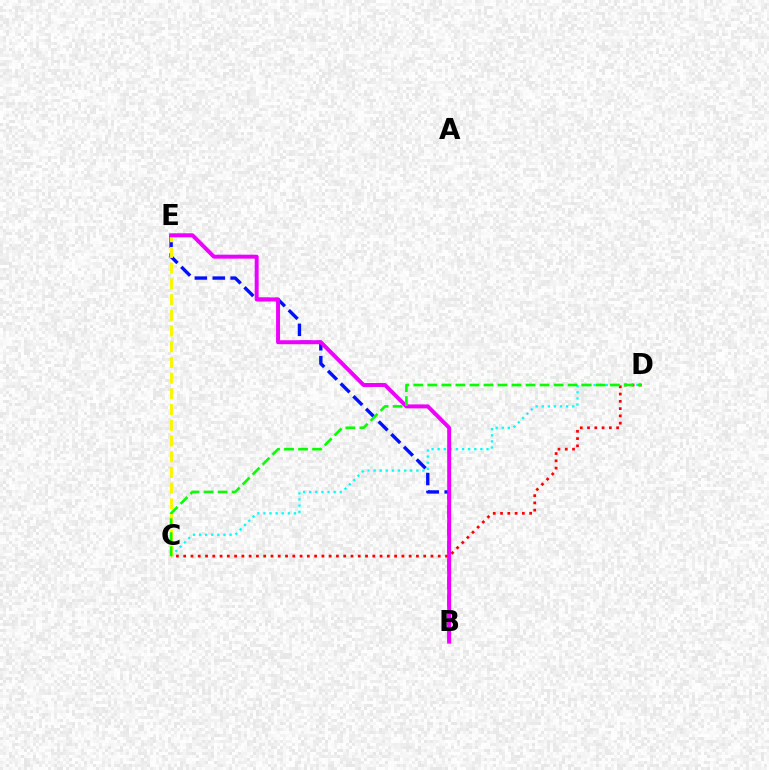{('C', 'D'): [{'color': '#ff0000', 'line_style': 'dotted', 'thickness': 1.98}, {'color': '#00fff6', 'line_style': 'dotted', 'thickness': 1.66}, {'color': '#08ff00', 'line_style': 'dashed', 'thickness': 1.91}], ('B', 'E'): [{'color': '#0010ff', 'line_style': 'dashed', 'thickness': 2.43}, {'color': '#ee00ff', 'line_style': 'solid', 'thickness': 2.86}], ('C', 'E'): [{'color': '#fcf500', 'line_style': 'dashed', 'thickness': 2.13}]}